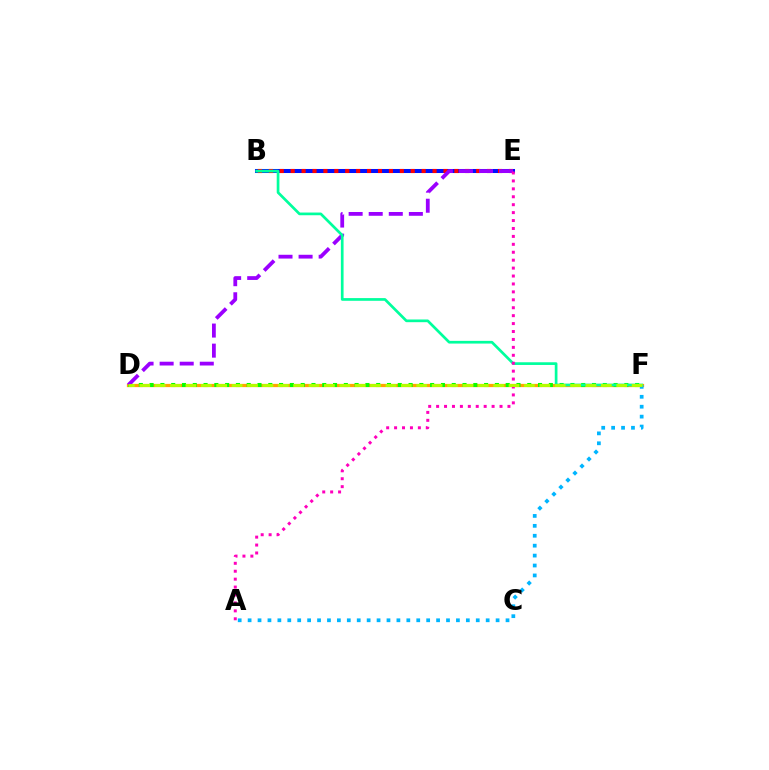{('B', 'E'): [{'color': '#0010ff', 'line_style': 'solid', 'thickness': 2.9}, {'color': '#ff0000', 'line_style': 'dotted', 'thickness': 2.96}], ('D', 'F'): [{'color': '#ffa500', 'line_style': 'solid', 'thickness': 2.35}, {'color': '#08ff00', 'line_style': 'dotted', 'thickness': 2.93}, {'color': '#b3ff00', 'line_style': 'dashed', 'thickness': 2.09}], ('A', 'F'): [{'color': '#00b5ff', 'line_style': 'dotted', 'thickness': 2.7}], ('D', 'E'): [{'color': '#9b00ff', 'line_style': 'dashed', 'thickness': 2.73}], ('B', 'F'): [{'color': '#00ff9d', 'line_style': 'solid', 'thickness': 1.94}], ('A', 'E'): [{'color': '#ff00bd', 'line_style': 'dotted', 'thickness': 2.15}]}